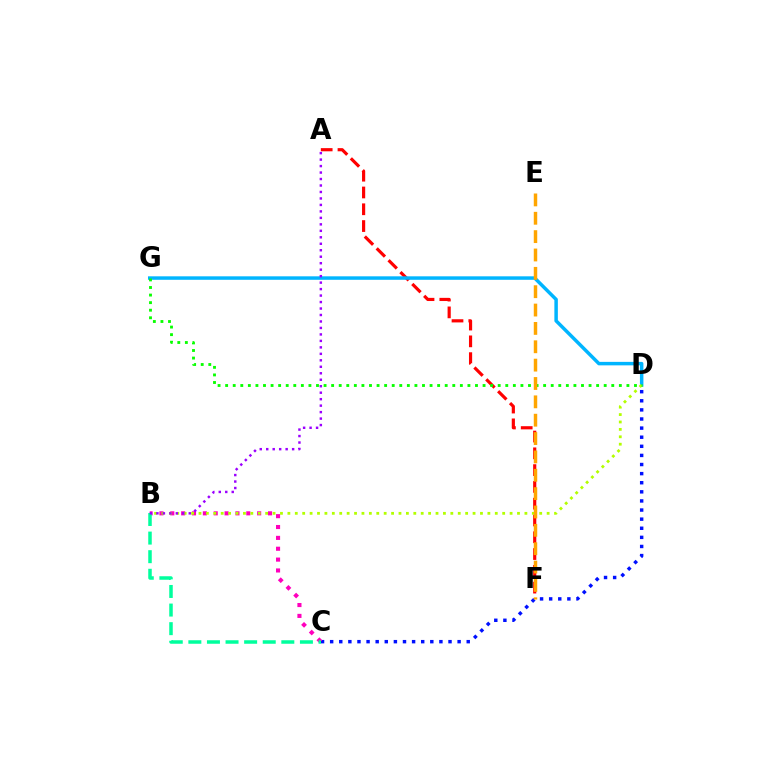{('A', 'F'): [{'color': '#ff0000', 'line_style': 'dashed', 'thickness': 2.28}], ('C', 'D'): [{'color': '#0010ff', 'line_style': 'dotted', 'thickness': 2.47}], ('B', 'C'): [{'color': '#ff00bd', 'line_style': 'dotted', 'thickness': 2.95}, {'color': '#00ff9d', 'line_style': 'dashed', 'thickness': 2.53}], ('D', 'G'): [{'color': '#00b5ff', 'line_style': 'solid', 'thickness': 2.5}, {'color': '#08ff00', 'line_style': 'dotted', 'thickness': 2.06}], ('B', 'D'): [{'color': '#b3ff00', 'line_style': 'dotted', 'thickness': 2.01}], ('E', 'F'): [{'color': '#ffa500', 'line_style': 'dashed', 'thickness': 2.49}], ('A', 'B'): [{'color': '#9b00ff', 'line_style': 'dotted', 'thickness': 1.76}]}